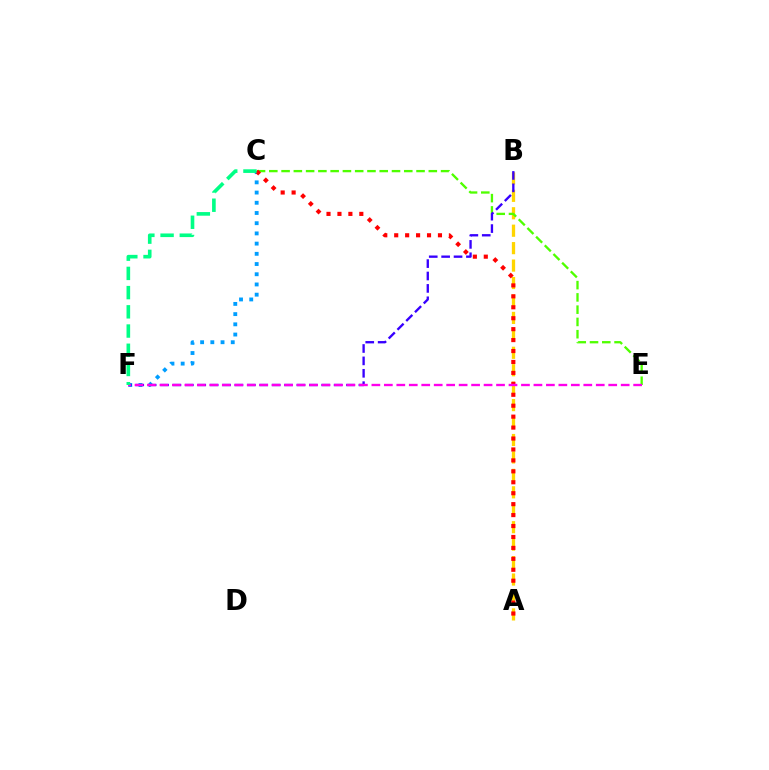{('A', 'B'): [{'color': '#ffd500', 'line_style': 'dashed', 'thickness': 2.37}], ('C', 'F'): [{'color': '#009eff', 'line_style': 'dotted', 'thickness': 2.77}, {'color': '#00ff86', 'line_style': 'dashed', 'thickness': 2.61}], ('C', 'E'): [{'color': '#4fff00', 'line_style': 'dashed', 'thickness': 1.67}], ('B', 'F'): [{'color': '#3700ff', 'line_style': 'dashed', 'thickness': 1.68}], ('A', 'C'): [{'color': '#ff0000', 'line_style': 'dotted', 'thickness': 2.97}], ('E', 'F'): [{'color': '#ff00ed', 'line_style': 'dashed', 'thickness': 1.69}]}